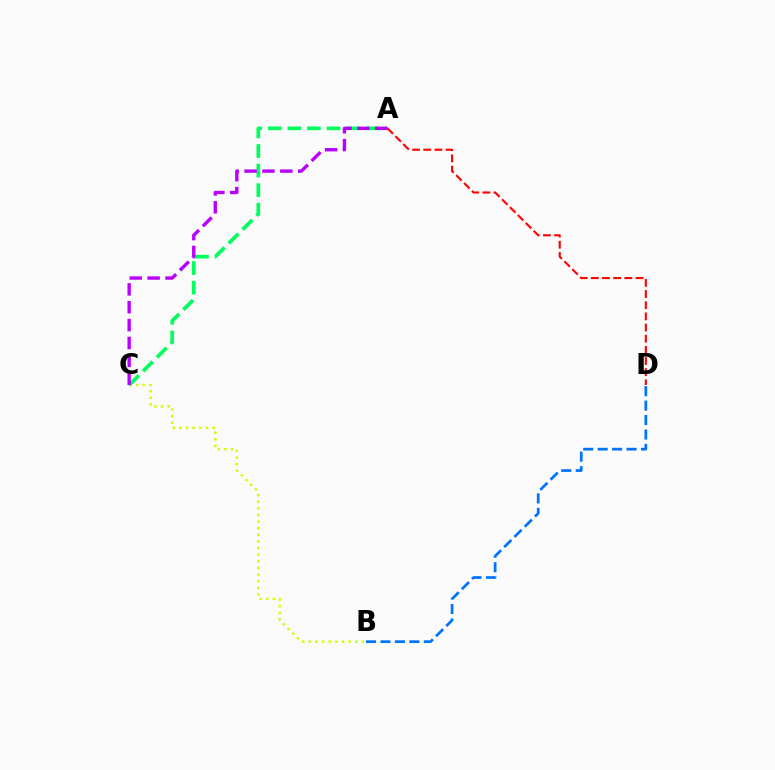{('B', 'C'): [{'color': '#d1ff00', 'line_style': 'dotted', 'thickness': 1.8}], ('B', 'D'): [{'color': '#0074ff', 'line_style': 'dashed', 'thickness': 1.96}], ('A', 'C'): [{'color': '#00ff5c', 'line_style': 'dashed', 'thickness': 2.66}, {'color': '#b900ff', 'line_style': 'dashed', 'thickness': 2.43}], ('A', 'D'): [{'color': '#ff0000', 'line_style': 'dashed', 'thickness': 1.52}]}